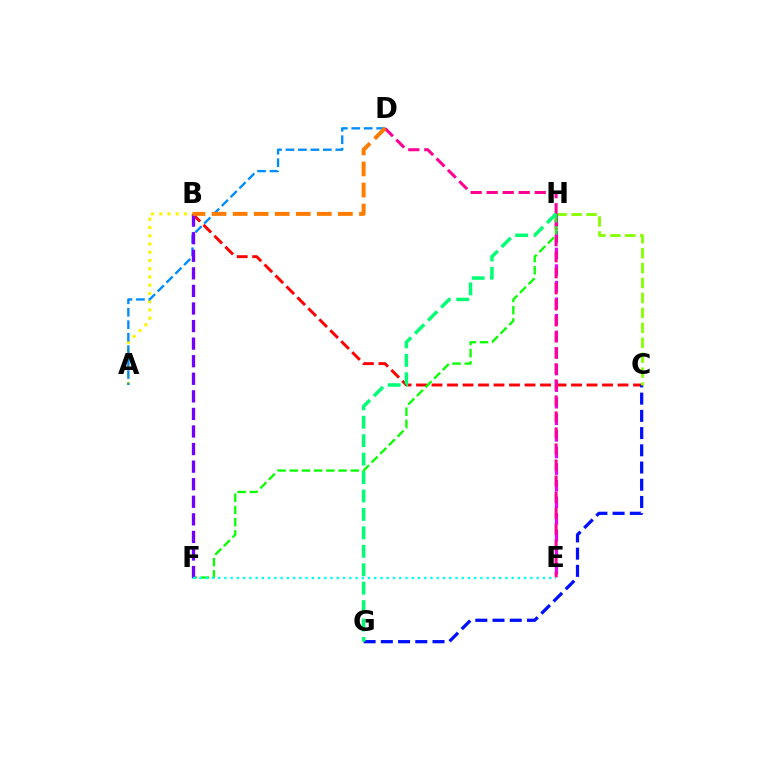{('A', 'B'): [{'color': '#fcf500', 'line_style': 'dotted', 'thickness': 2.24}], ('B', 'C'): [{'color': '#ff0000', 'line_style': 'dashed', 'thickness': 2.11}], ('C', 'G'): [{'color': '#0010ff', 'line_style': 'dashed', 'thickness': 2.34}], ('A', 'D'): [{'color': '#008cff', 'line_style': 'dashed', 'thickness': 1.69}], ('C', 'H'): [{'color': '#84ff00', 'line_style': 'dashed', 'thickness': 2.03}], ('E', 'H'): [{'color': '#ee00ff', 'line_style': 'dashed', 'thickness': 2.25}], ('D', 'E'): [{'color': '#ff0094', 'line_style': 'dashed', 'thickness': 2.18}], ('F', 'H'): [{'color': '#08ff00', 'line_style': 'dashed', 'thickness': 1.66}], ('B', 'F'): [{'color': '#7200ff', 'line_style': 'dashed', 'thickness': 2.39}], ('B', 'D'): [{'color': '#ff7c00', 'line_style': 'dashed', 'thickness': 2.86}], ('G', 'H'): [{'color': '#00ff74', 'line_style': 'dashed', 'thickness': 2.5}], ('E', 'F'): [{'color': '#00fff6', 'line_style': 'dotted', 'thickness': 1.7}]}